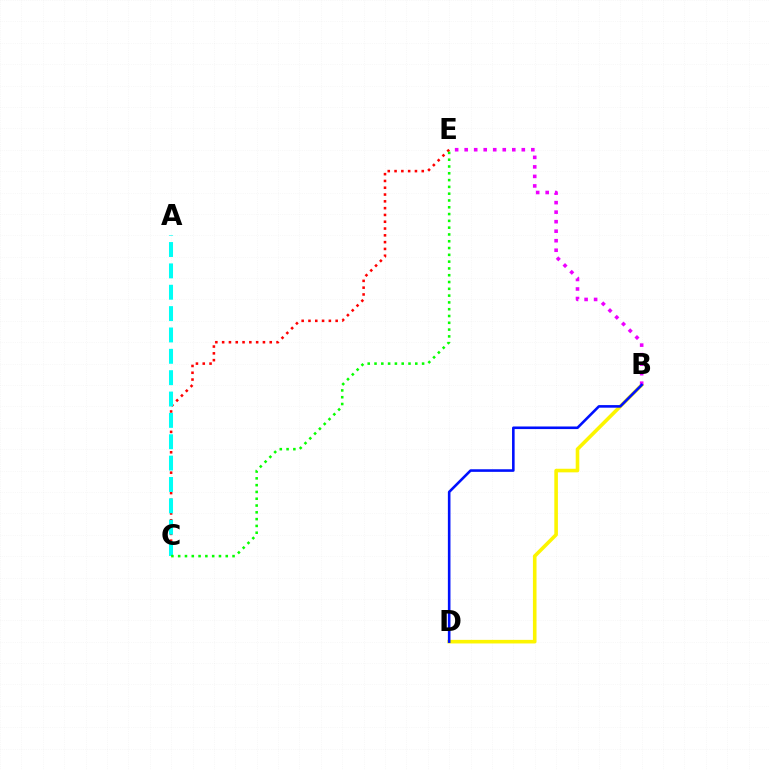{('B', 'D'): [{'color': '#fcf500', 'line_style': 'solid', 'thickness': 2.59}, {'color': '#0010ff', 'line_style': 'solid', 'thickness': 1.87}], ('B', 'E'): [{'color': '#ee00ff', 'line_style': 'dotted', 'thickness': 2.59}], ('C', 'E'): [{'color': '#ff0000', 'line_style': 'dotted', 'thickness': 1.85}, {'color': '#08ff00', 'line_style': 'dotted', 'thickness': 1.85}], ('A', 'C'): [{'color': '#00fff6', 'line_style': 'dashed', 'thickness': 2.9}]}